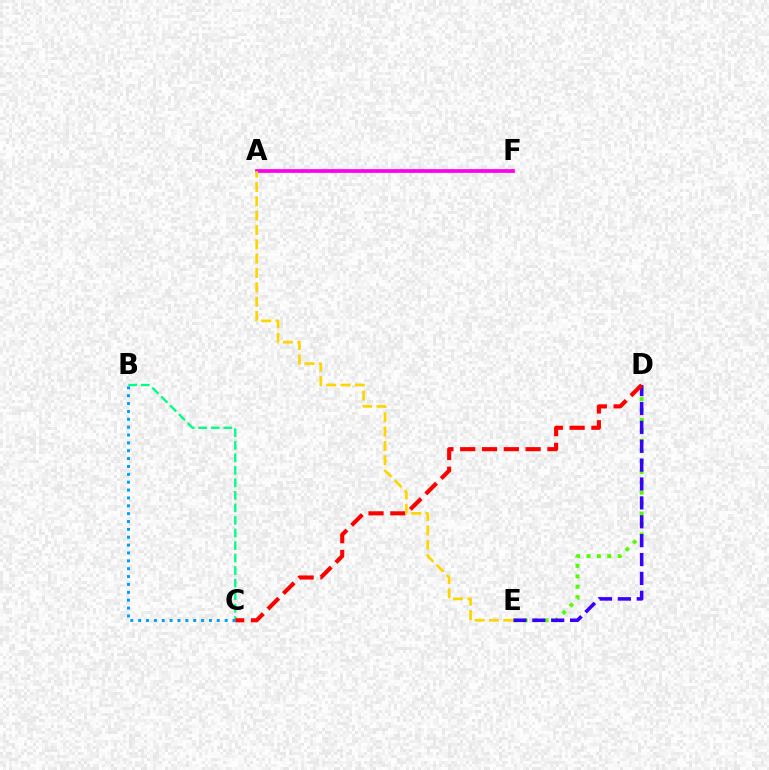{('D', 'E'): [{'color': '#4fff00', 'line_style': 'dotted', 'thickness': 2.83}, {'color': '#3700ff', 'line_style': 'dashed', 'thickness': 2.57}], ('A', 'F'): [{'color': '#ff00ed', 'line_style': 'solid', 'thickness': 2.68}], ('B', 'C'): [{'color': '#00ff86', 'line_style': 'dashed', 'thickness': 1.7}, {'color': '#009eff', 'line_style': 'dotted', 'thickness': 2.14}], ('C', 'D'): [{'color': '#ff0000', 'line_style': 'dashed', 'thickness': 2.96}], ('A', 'E'): [{'color': '#ffd500', 'line_style': 'dashed', 'thickness': 1.95}]}